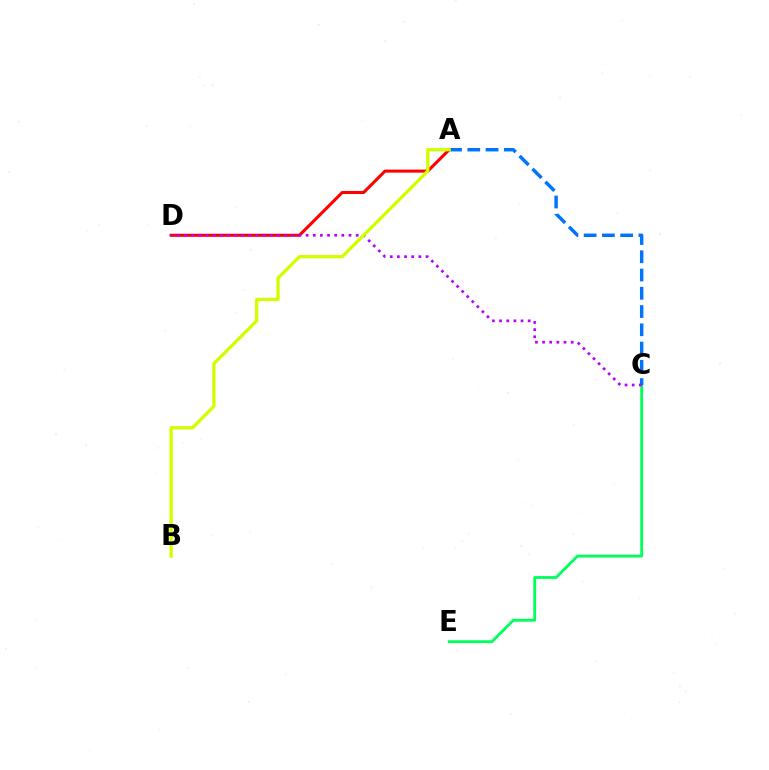{('C', 'E'): [{'color': '#00ff5c', 'line_style': 'solid', 'thickness': 2.04}], ('A', 'C'): [{'color': '#0074ff', 'line_style': 'dashed', 'thickness': 2.48}], ('A', 'D'): [{'color': '#ff0000', 'line_style': 'solid', 'thickness': 2.2}], ('C', 'D'): [{'color': '#b900ff', 'line_style': 'dotted', 'thickness': 1.94}], ('A', 'B'): [{'color': '#d1ff00', 'line_style': 'solid', 'thickness': 2.37}]}